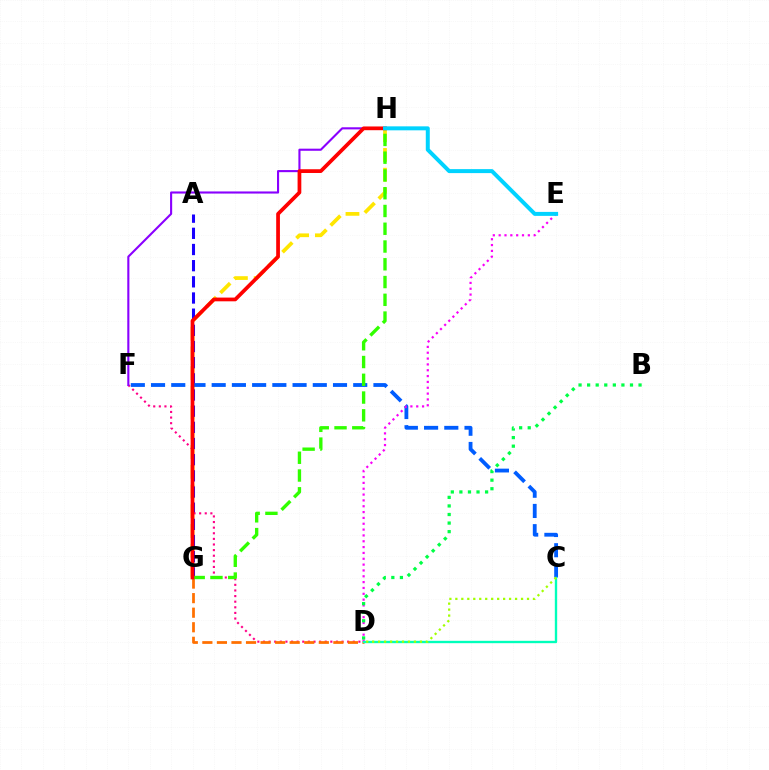{('G', 'H'): [{'color': '#ffe600', 'line_style': 'dashed', 'thickness': 2.68}, {'color': '#31ff00', 'line_style': 'dashed', 'thickness': 2.41}, {'color': '#ff0000', 'line_style': 'solid', 'thickness': 2.69}], ('A', 'G'): [{'color': '#1900ff', 'line_style': 'dashed', 'thickness': 2.2}], ('C', 'F'): [{'color': '#005dff', 'line_style': 'dashed', 'thickness': 2.75}], ('D', 'F'): [{'color': '#ff0088', 'line_style': 'dotted', 'thickness': 1.53}], ('D', 'G'): [{'color': '#ff7000', 'line_style': 'dashed', 'thickness': 1.98}], ('D', 'E'): [{'color': '#fa00f9', 'line_style': 'dotted', 'thickness': 1.59}], ('F', 'H'): [{'color': '#8a00ff', 'line_style': 'solid', 'thickness': 1.52}], ('C', 'D'): [{'color': '#00ffbb', 'line_style': 'solid', 'thickness': 1.7}, {'color': '#a2ff00', 'line_style': 'dotted', 'thickness': 1.62}], ('B', 'D'): [{'color': '#00ff45', 'line_style': 'dotted', 'thickness': 2.33}], ('E', 'H'): [{'color': '#00d3ff', 'line_style': 'solid', 'thickness': 2.86}]}